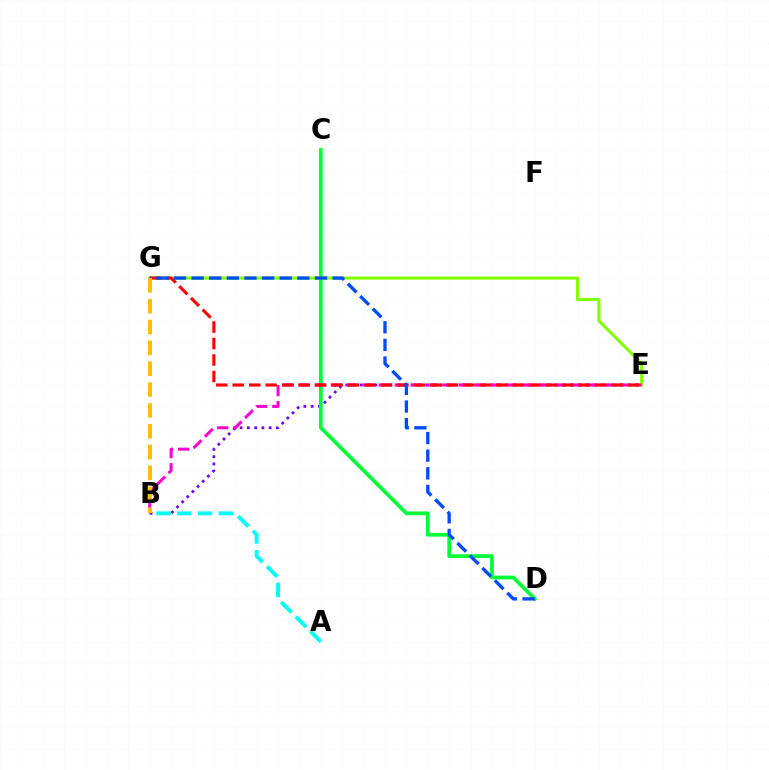{('B', 'E'): [{'color': '#7200ff', 'line_style': 'dotted', 'thickness': 1.97}, {'color': '#ff00cf', 'line_style': 'dashed', 'thickness': 2.17}], ('C', 'D'): [{'color': '#00ff39', 'line_style': 'solid', 'thickness': 2.7}], ('E', 'G'): [{'color': '#84ff00', 'line_style': 'solid', 'thickness': 2.22}, {'color': '#ff0000', 'line_style': 'dashed', 'thickness': 2.24}], ('A', 'B'): [{'color': '#00fff6', 'line_style': 'dashed', 'thickness': 2.82}], ('D', 'G'): [{'color': '#004bff', 'line_style': 'dashed', 'thickness': 2.39}], ('B', 'G'): [{'color': '#ffbd00', 'line_style': 'dashed', 'thickness': 2.83}]}